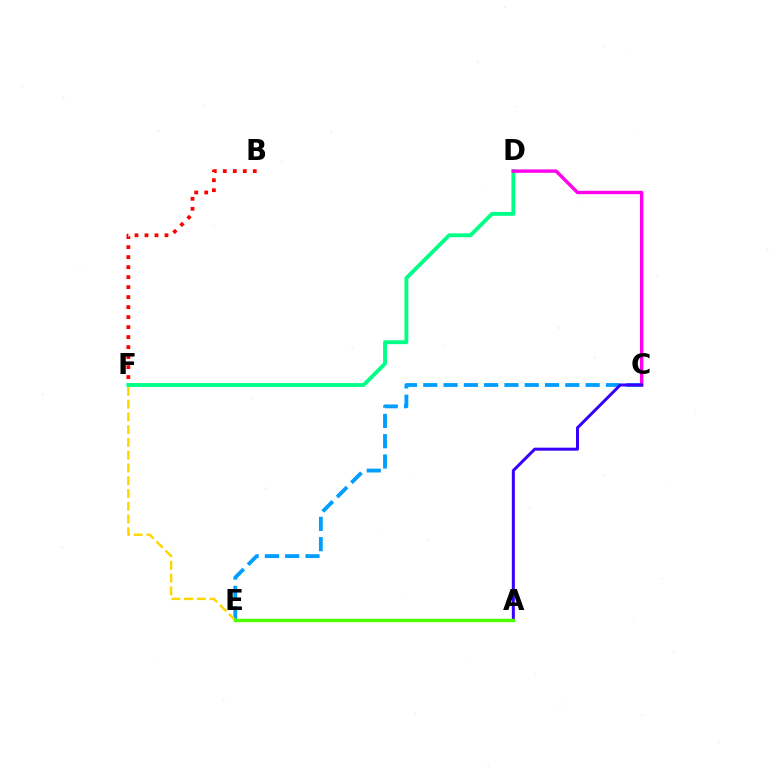{('D', 'F'): [{'color': '#00ff86', 'line_style': 'solid', 'thickness': 2.79}], ('C', 'D'): [{'color': '#ff00ed', 'line_style': 'solid', 'thickness': 2.44}], ('C', 'E'): [{'color': '#009eff', 'line_style': 'dashed', 'thickness': 2.76}], ('A', 'C'): [{'color': '#3700ff', 'line_style': 'solid', 'thickness': 2.16}], ('B', 'F'): [{'color': '#ff0000', 'line_style': 'dotted', 'thickness': 2.72}], ('E', 'F'): [{'color': '#ffd500', 'line_style': 'dashed', 'thickness': 1.73}], ('A', 'E'): [{'color': '#4fff00', 'line_style': 'solid', 'thickness': 2.46}]}